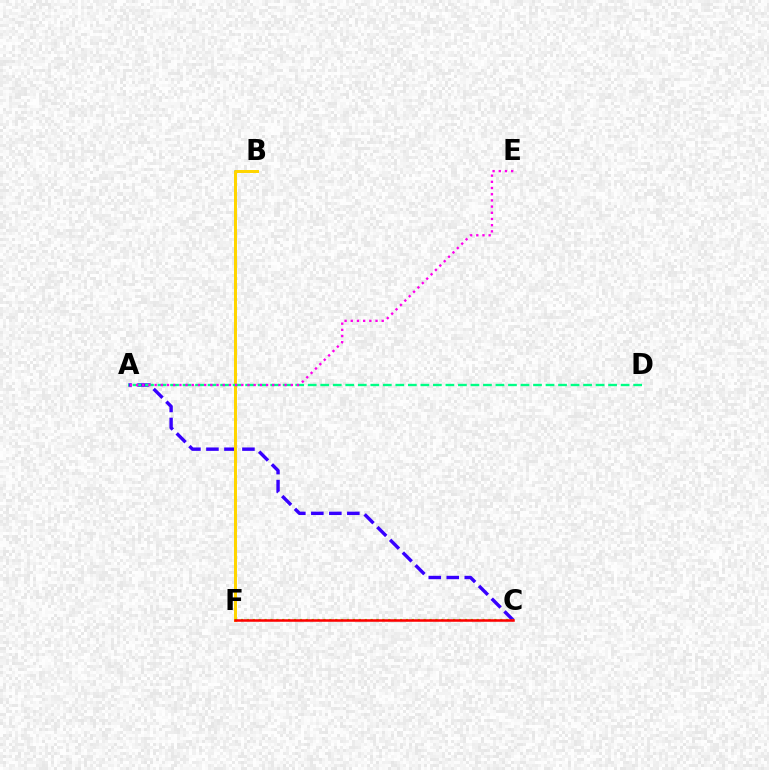{('A', 'C'): [{'color': '#3700ff', 'line_style': 'dashed', 'thickness': 2.45}], ('B', 'F'): [{'color': '#009eff', 'line_style': 'solid', 'thickness': 2.15}, {'color': '#ffd500', 'line_style': 'solid', 'thickness': 2.15}], ('C', 'F'): [{'color': '#4fff00', 'line_style': 'dotted', 'thickness': 1.6}, {'color': '#ff0000', 'line_style': 'solid', 'thickness': 1.82}], ('A', 'D'): [{'color': '#00ff86', 'line_style': 'dashed', 'thickness': 1.7}], ('A', 'E'): [{'color': '#ff00ed', 'line_style': 'dotted', 'thickness': 1.68}]}